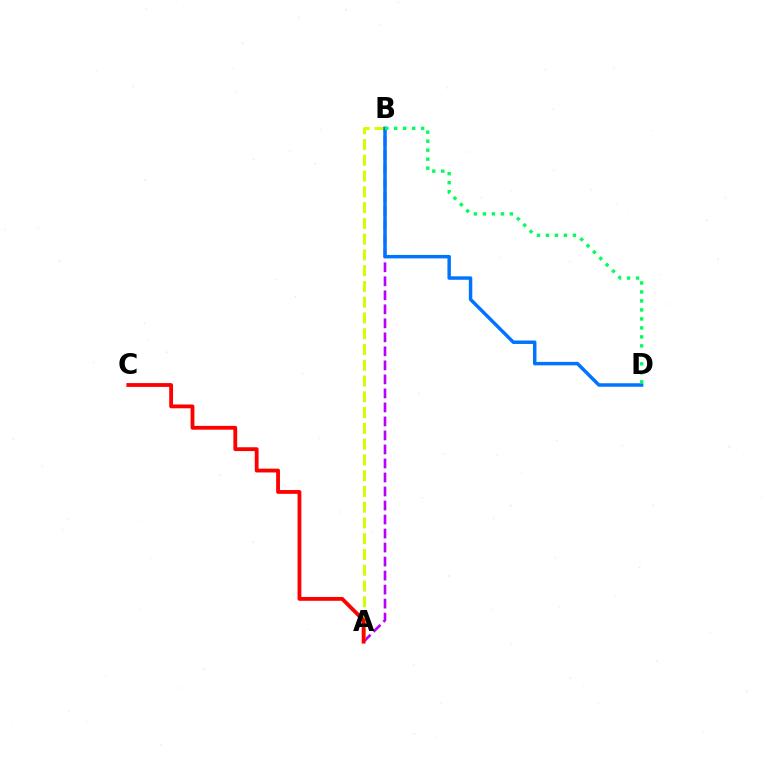{('A', 'B'): [{'color': '#b900ff', 'line_style': 'dashed', 'thickness': 1.9}, {'color': '#d1ff00', 'line_style': 'dashed', 'thickness': 2.14}], ('A', 'C'): [{'color': '#ff0000', 'line_style': 'solid', 'thickness': 2.75}], ('B', 'D'): [{'color': '#0074ff', 'line_style': 'solid', 'thickness': 2.49}, {'color': '#00ff5c', 'line_style': 'dotted', 'thickness': 2.44}]}